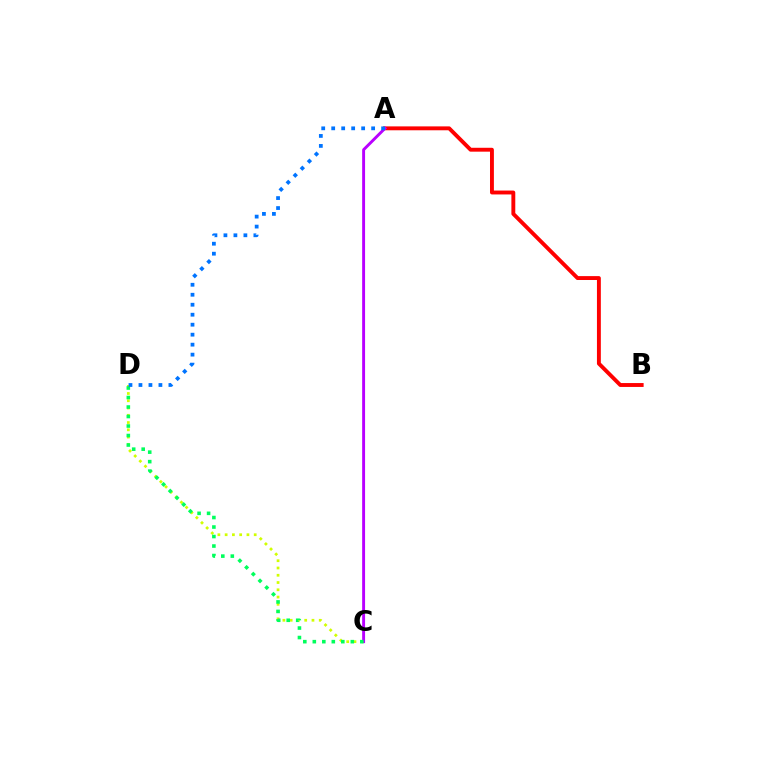{('A', 'B'): [{'color': '#ff0000', 'line_style': 'solid', 'thickness': 2.8}], ('C', 'D'): [{'color': '#d1ff00', 'line_style': 'dotted', 'thickness': 1.97}, {'color': '#00ff5c', 'line_style': 'dotted', 'thickness': 2.58}], ('A', 'C'): [{'color': '#b900ff', 'line_style': 'solid', 'thickness': 2.1}], ('A', 'D'): [{'color': '#0074ff', 'line_style': 'dotted', 'thickness': 2.71}]}